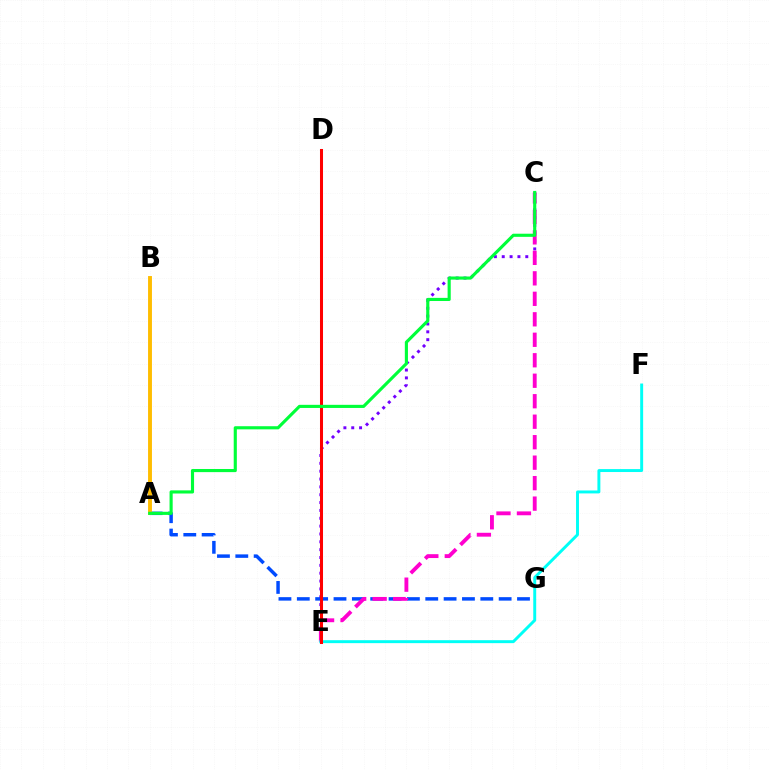{('C', 'E'): [{'color': '#7200ff', 'line_style': 'dotted', 'thickness': 2.13}, {'color': '#ff00cf', 'line_style': 'dashed', 'thickness': 2.78}], ('D', 'E'): [{'color': '#84ff00', 'line_style': 'dashed', 'thickness': 1.92}, {'color': '#ff0000', 'line_style': 'solid', 'thickness': 2.18}], ('A', 'G'): [{'color': '#004bff', 'line_style': 'dashed', 'thickness': 2.49}], ('A', 'B'): [{'color': '#ffbd00', 'line_style': 'solid', 'thickness': 2.8}], ('E', 'F'): [{'color': '#00fff6', 'line_style': 'solid', 'thickness': 2.12}], ('A', 'C'): [{'color': '#00ff39', 'line_style': 'solid', 'thickness': 2.25}]}